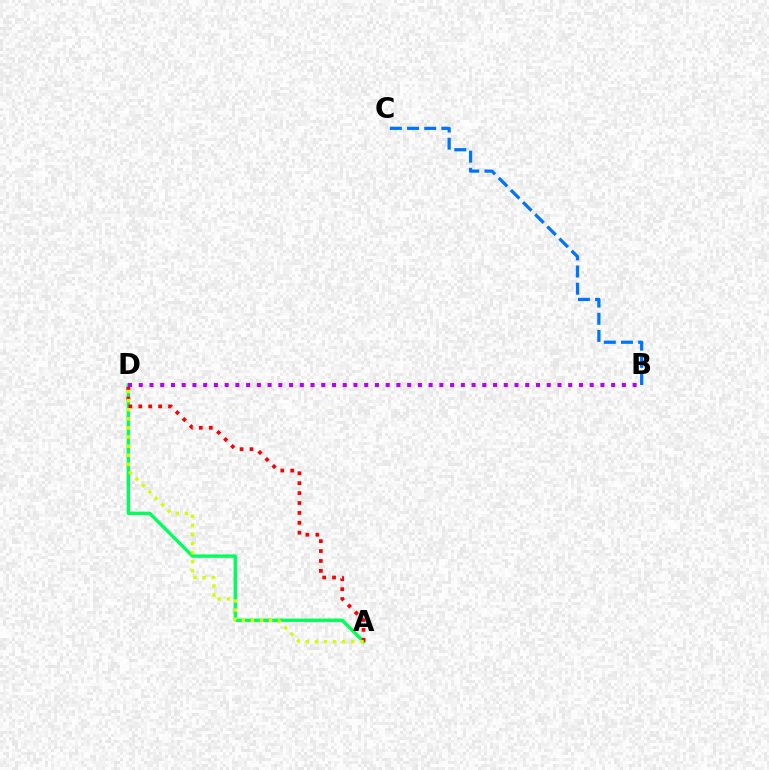{('A', 'D'): [{'color': '#00ff5c', 'line_style': 'solid', 'thickness': 2.43}, {'color': '#ff0000', 'line_style': 'dotted', 'thickness': 2.69}, {'color': '#d1ff00', 'line_style': 'dotted', 'thickness': 2.47}], ('B', 'D'): [{'color': '#b900ff', 'line_style': 'dotted', 'thickness': 2.92}], ('B', 'C'): [{'color': '#0074ff', 'line_style': 'dashed', 'thickness': 2.33}]}